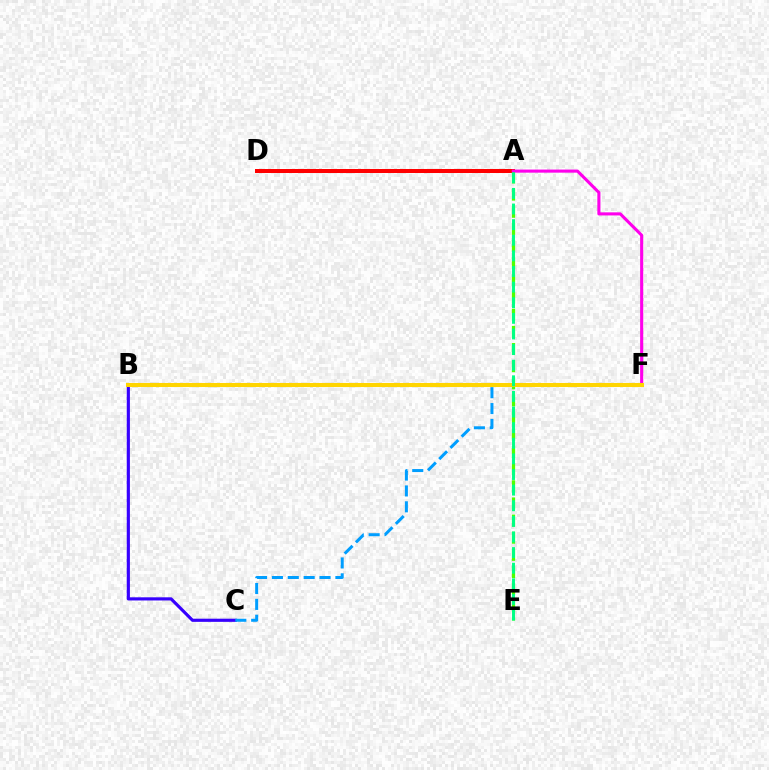{('A', 'D'): [{'color': '#ff0000', 'line_style': 'solid', 'thickness': 2.88}], ('A', 'E'): [{'color': '#4fff00', 'line_style': 'dashed', 'thickness': 2.33}, {'color': '#00ff86', 'line_style': 'dashed', 'thickness': 2.12}], ('B', 'C'): [{'color': '#3700ff', 'line_style': 'solid', 'thickness': 2.27}], ('A', 'F'): [{'color': '#ff00ed', 'line_style': 'solid', 'thickness': 2.23}], ('C', 'F'): [{'color': '#009eff', 'line_style': 'dashed', 'thickness': 2.16}], ('B', 'F'): [{'color': '#ffd500', 'line_style': 'solid', 'thickness': 2.92}]}